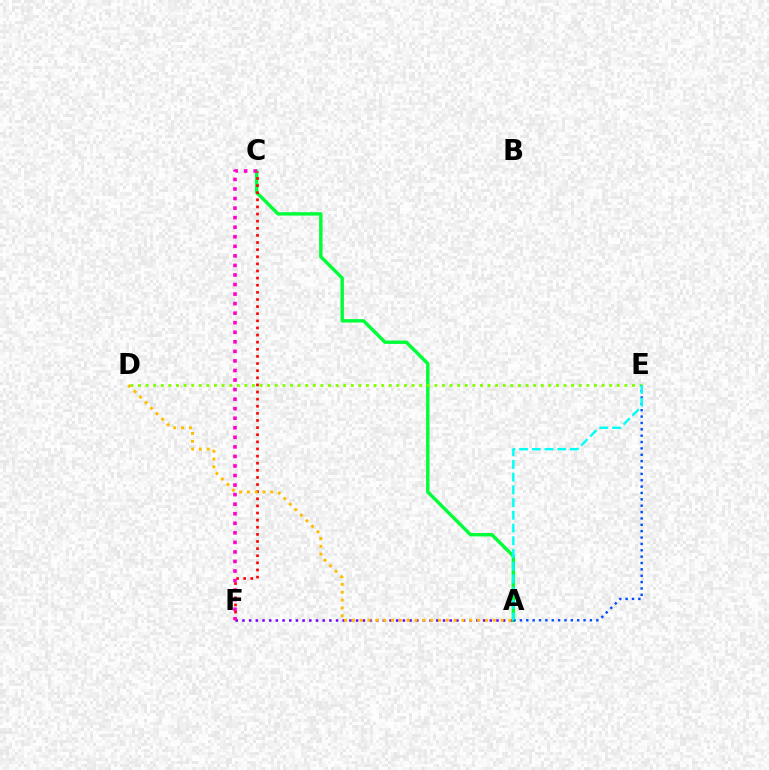{('A', 'C'): [{'color': '#00ff39', 'line_style': 'solid', 'thickness': 2.45}], ('D', 'E'): [{'color': '#84ff00', 'line_style': 'dotted', 'thickness': 2.06}], ('A', 'E'): [{'color': '#004bff', 'line_style': 'dotted', 'thickness': 1.73}, {'color': '#00fff6', 'line_style': 'dashed', 'thickness': 1.73}], ('A', 'F'): [{'color': '#7200ff', 'line_style': 'dotted', 'thickness': 1.82}], ('C', 'F'): [{'color': '#ff0000', 'line_style': 'dotted', 'thickness': 1.93}, {'color': '#ff00cf', 'line_style': 'dotted', 'thickness': 2.59}], ('A', 'D'): [{'color': '#ffbd00', 'line_style': 'dotted', 'thickness': 2.13}]}